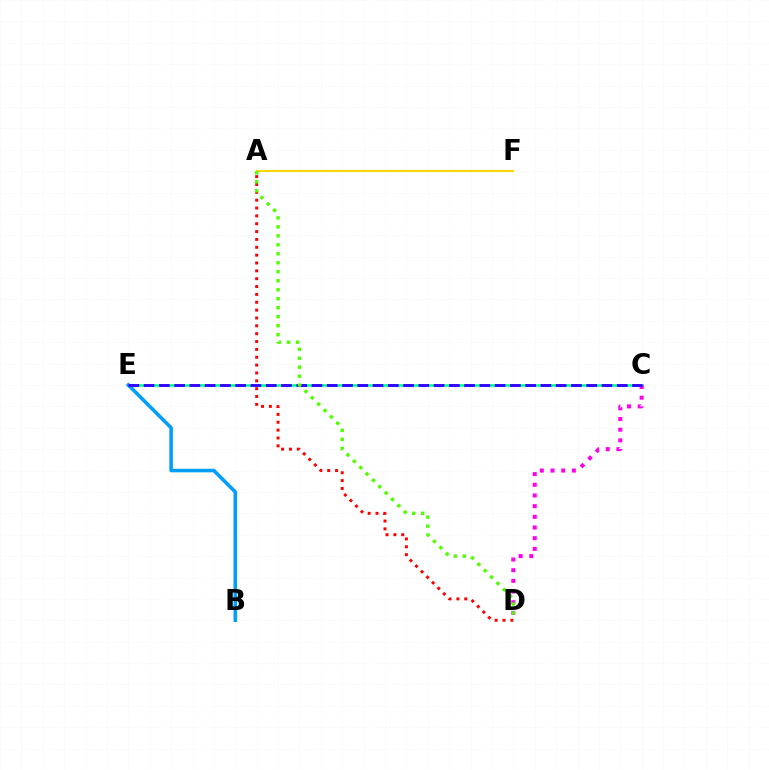{('C', 'E'): [{'color': '#00ff86', 'line_style': 'solid', 'thickness': 1.88}, {'color': '#3700ff', 'line_style': 'dashed', 'thickness': 2.07}], ('A', 'D'): [{'color': '#ff0000', 'line_style': 'dotted', 'thickness': 2.13}, {'color': '#4fff00', 'line_style': 'dotted', 'thickness': 2.44}], ('A', 'F'): [{'color': '#ffd500', 'line_style': 'solid', 'thickness': 1.52}], ('B', 'E'): [{'color': '#009eff', 'line_style': 'solid', 'thickness': 2.56}], ('C', 'D'): [{'color': '#ff00ed', 'line_style': 'dotted', 'thickness': 2.9}]}